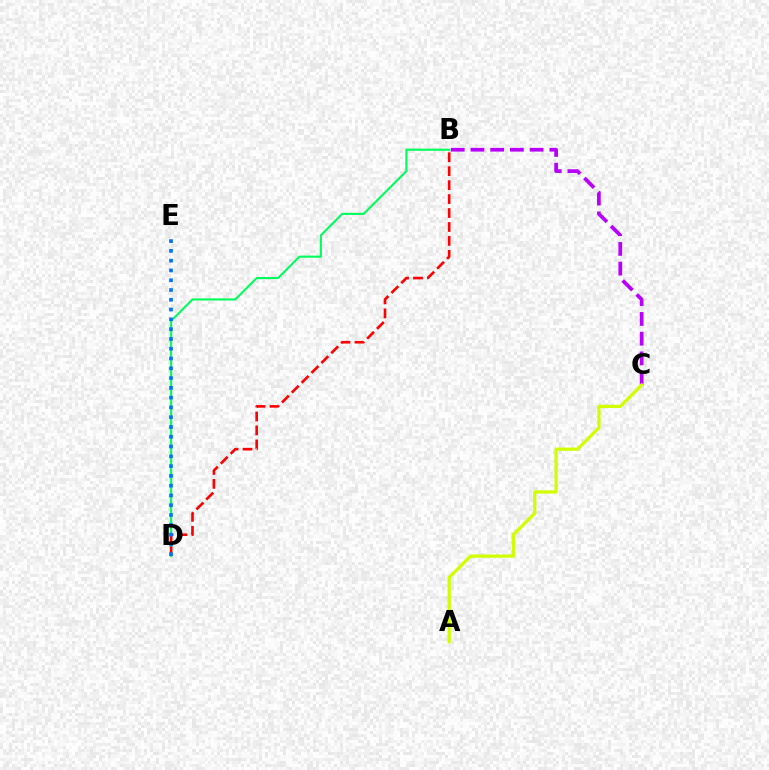{('B', 'C'): [{'color': '#b900ff', 'line_style': 'dashed', 'thickness': 2.68}], ('B', 'D'): [{'color': '#00ff5c', 'line_style': 'solid', 'thickness': 1.52}, {'color': '#ff0000', 'line_style': 'dashed', 'thickness': 1.89}], ('A', 'C'): [{'color': '#d1ff00', 'line_style': 'solid', 'thickness': 2.33}], ('D', 'E'): [{'color': '#0074ff', 'line_style': 'dotted', 'thickness': 2.66}]}